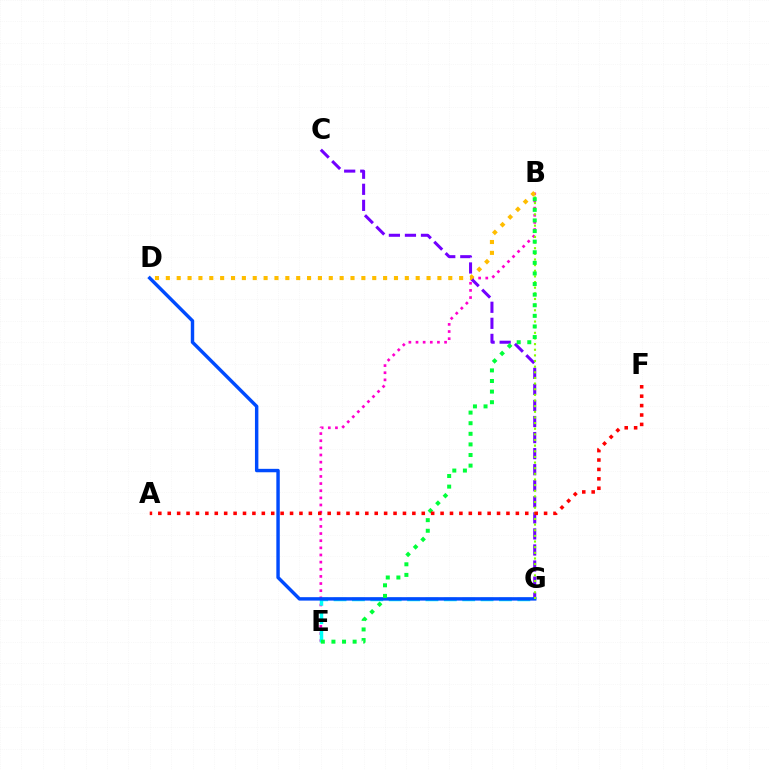{('B', 'E'): [{'color': '#ff00cf', 'line_style': 'dotted', 'thickness': 1.94}, {'color': '#00ff39', 'line_style': 'dotted', 'thickness': 2.88}], ('C', 'G'): [{'color': '#7200ff', 'line_style': 'dashed', 'thickness': 2.18}], ('E', 'G'): [{'color': '#00fff6', 'line_style': 'dashed', 'thickness': 2.5}], ('D', 'G'): [{'color': '#004bff', 'line_style': 'solid', 'thickness': 2.47}], ('B', 'G'): [{'color': '#84ff00', 'line_style': 'dotted', 'thickness': 1.53}], ('B', 'D'): [{'color': '#ffbd00', 'line_style': 'dotted', 'thickness': 2.95}], ('A', 'F'): [{'color': '#ff0000', 'line_style': 'dotted', 'thickness': 2.56}]}